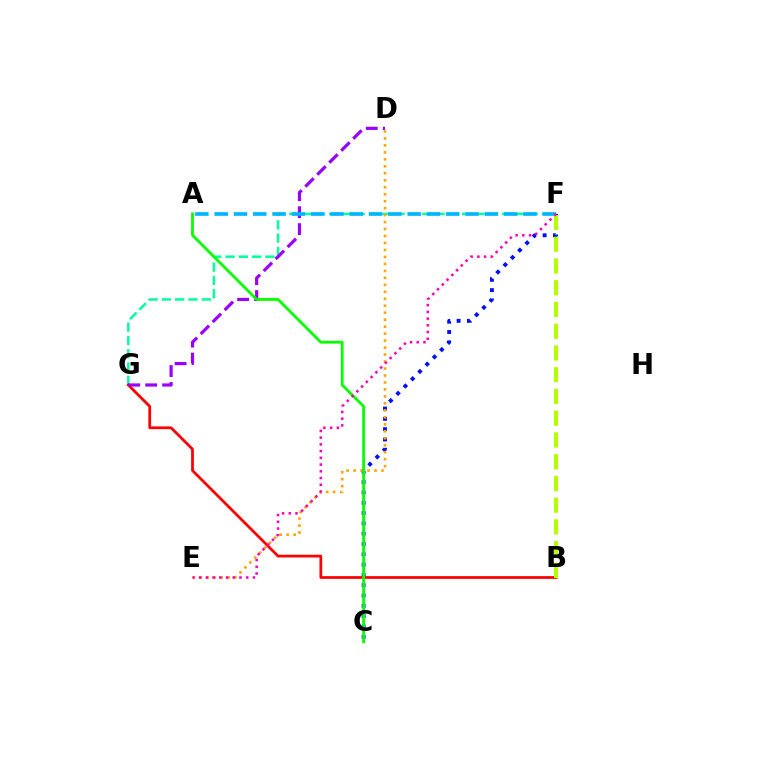{('F', 'G'): [{'color': '#00ff9d', 'line_style': 'dashed', 'thickness': 1.81}], ('C', 'F'): [{'color': '#0010ff', 'line_style': 'dotted', 'thickness': 2.8}], ('D', 'E'): [{'color': '#ffa500', 'line_style': 'dotted', 'thickness': 1.89}], ('B', 'G'): [{'color': '#ff0000', 'line_style': 'solid', 'thickness': 1.98}], ('D', 'G'): [{'color': '#9b00ff', 'line_style': 'dashed', 'thickness': 2.3}], ('A', 'C'): [{'color': '#08ff00', 'line_style': 'solid', 'thickness': 2.02}], ('A', 'F'): [{'color': '#00b5ff', 'line_style': 'dashed', 'thickness': 2.62}], ('B', 'F'): [{'color': '#b3ff00', 'line_style': 'dashed', 'thickness': 2.95}], ('E', 'F'): [{'color': '#ff00bd', 'line_style': 'dotted', 'thickness': 1.83}]}